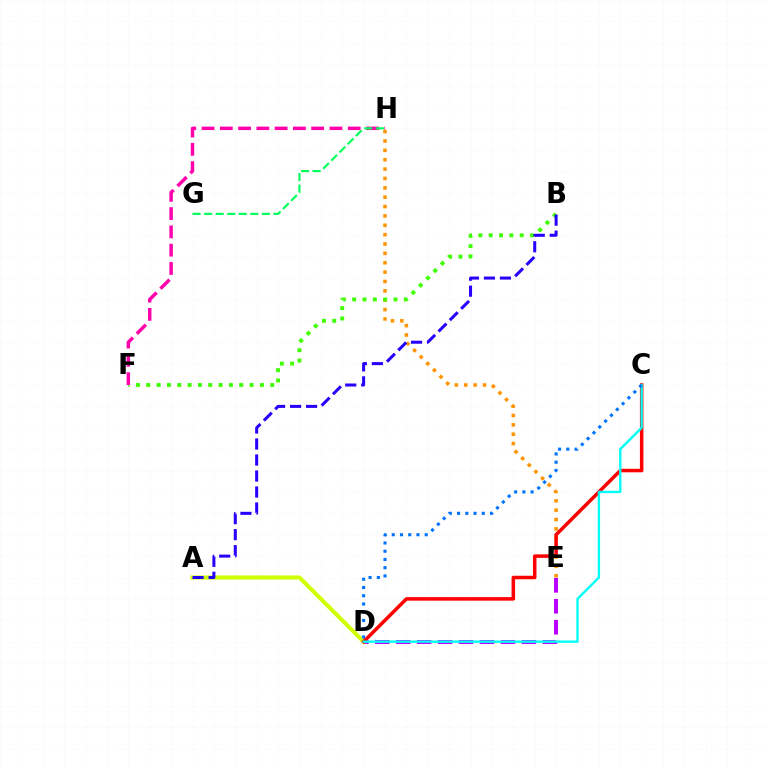{('D', 'E'): [{'color': '#b900ff', 'line_style': 'dashed', 'thickness': 2.85}], ('E', 'H'): [{'color': '#ff9400', 'line_style': 'dotted', 'thickness': 2.54}], ('B', 'F'): [{'color': '#3dff00', 'line_style': 'dotted', 'thickness': 2.81}], ('A', 'D'): [{'color': '#d1ff00', 'line_style': 'solid', 'thickness': 2.95}], ('C', 'D'): [{'color': '#ff0000', 'line_style': 'solid', 'thickness': 2.53}, {'color': '#00fff6', 'line_style': 'solid', 'thickness': 1.7}, {'color': '#0074ff', 'line_style': 'dotted', 'thickness': 2.24}], ('F', 'H'): [{'color': '#ff00ac', 'line_style': 'dashed', 'thickness': 2.48}], ('A', 'B'): [{'color': '#2500ff', 'line_style': 'dashed', 'thickness': 2.17}], ('G', 'H'): [{'color': '#00ff5c', 'line_style': 'dashed', 'thickness': 1.57}]}